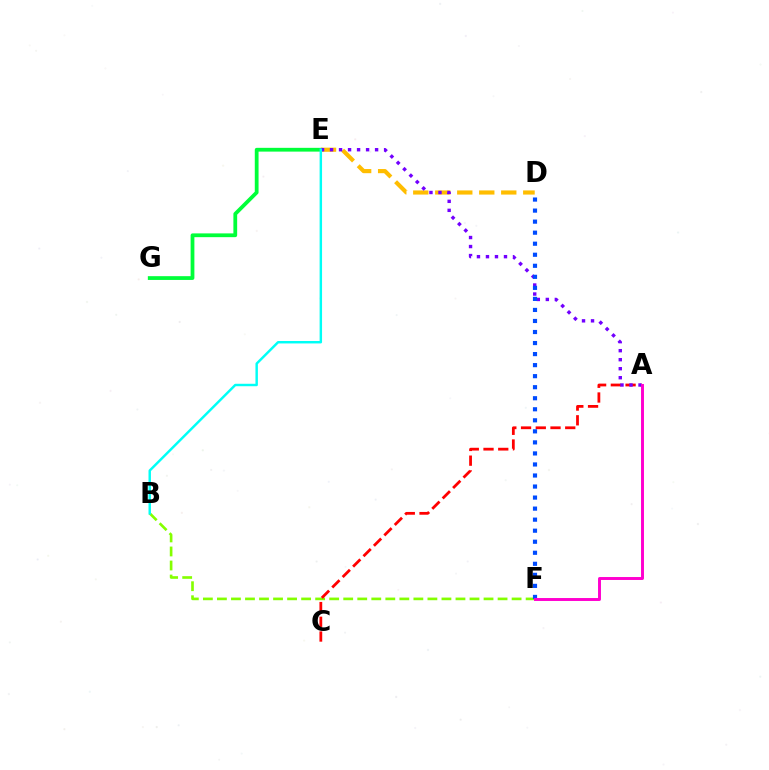{('B', 'F'): [{'color': '#84ff00', 'line_style': 'dashed', 'thickness': 1.91}], ('E', 'G'): [{'color': '#00ff39', 'line_style': 'solid', 'thickness': 2.72}], ('A', 'C'): [{'color': '#ff0000', 'line_style': 'dashed', 'thickness': 2.0}], ('D', 'E'): [{'color': '#ffbd00', 'line_style': 'dashed', 'thickness': 2.99}], ('A', 'E'): [{'color': '#7200ff', 'line_style': 'dotted', 'thickness': 2.45}], ('B', 'E'): [{'color': '#00fff6', 'line_style': 'solid', 'thickness': 1.76}], ('D', 'F'): [{'color': '#004bff', 'line_style': 'dotted', 'thickness': 3.0}], ('A', 'F'): [{'color': '#ff00cf', 'line_style': 'solid', 'thickness': 2.11}]}